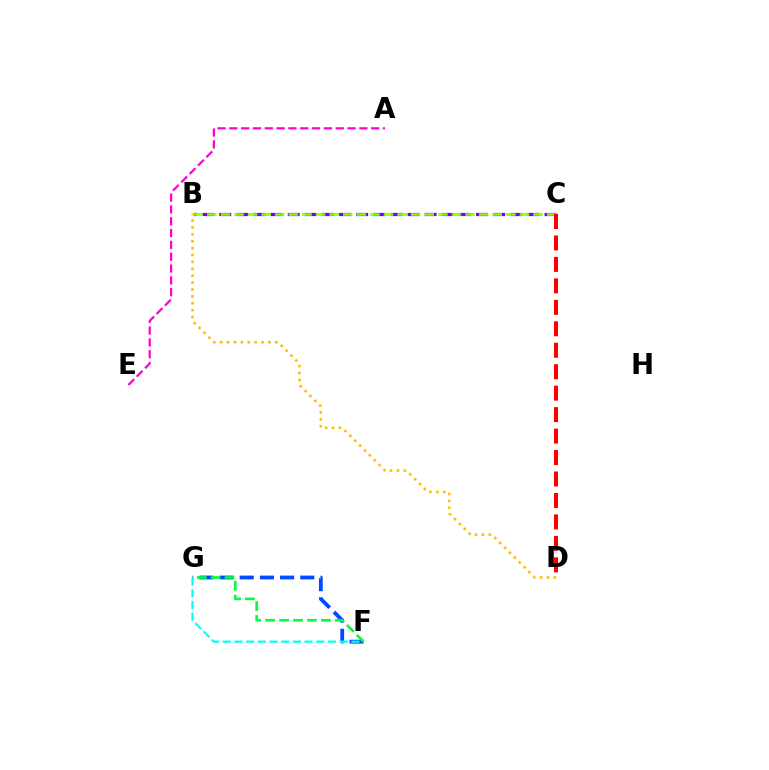{('B', 'C'): [{'color': '#7200ff', 'line_style': 'dashed', 'thickness': 2.33}, {'color': '#84ff00', 'line_style': 'dashed', 'thickness': 1.85}], ('A', 'E'): [{'color': '#ff00cf', 'line_style': 'dashed', 'thickness': 1.61}], ('C', 'D'): [{'color': '#ff0000', 'line_style': 'dashed', 'thickness': 2.92}], ('F', 'G'): [{'color': '#004bff', 'line_style': 'dashed', 'thickness': 2.74}, {'color': '#00fff6', 'line_style': 'dashed', 'thickness': 1.59}, {'color': '#00ff39', 'line_style': 'dashed', 'thickness': 1.89}], ('B', 'D'): [{'color': '#ffbd00', 'line_style': 'dotted', 'thickness': 1.87}]}